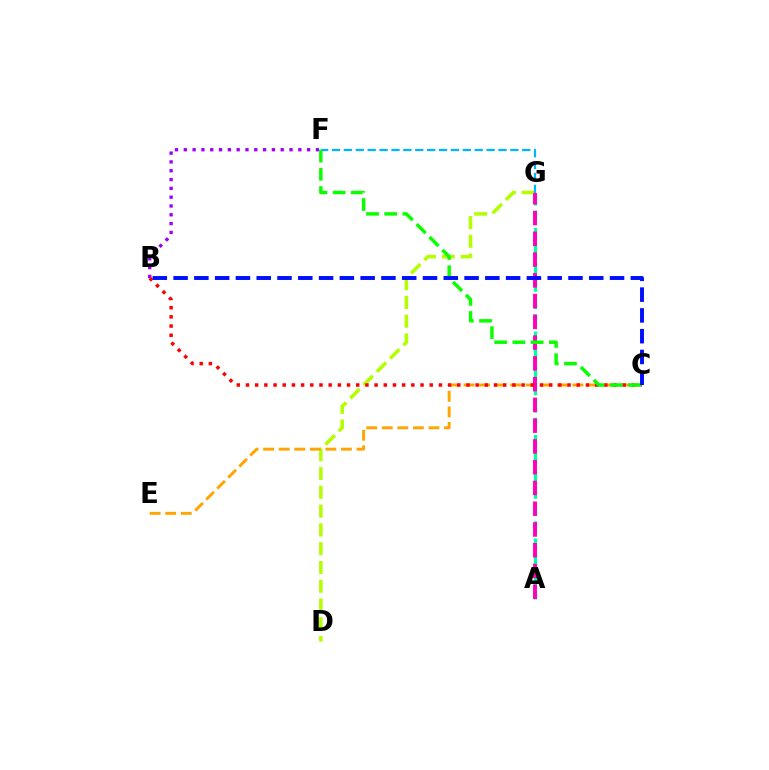{('D', 'G'): [{'color': '#b3ff00', 'line_style': 'dashed', 'thickness': 2.55}], ('C', 'E'): [{'color': '#ffa500', 'line_style': 'dashed', 'thickness': 2.11}], ('A', 'G'): [{'color': '#00ff9d', 'line_style': 'dashed', 'thickness': 2.34}, {'color': '#ff00bd', 'line_style': 'dashed', 'thickness': 2.82}], ('B', 'F'): [{'color': '#9b00ff', 'line_style': 'dotted', 'thickness': 2.39}], ('F', 'G'): [{'color': '#00b5ff', 'line_style': 'dashed', 'thickness': 1.62}], ('B', 'C'): [{'color': '#ff0000', 'line_style': 'dotted', 'thickness': 2.5}, {'color': '#0010ff', 'line_style': 'dashed', 'thickness': 2.82}], ('C', 'F'): [{'color': '#08ff00', 'line_style': 'dashed', 'thickness': 2.48}]}